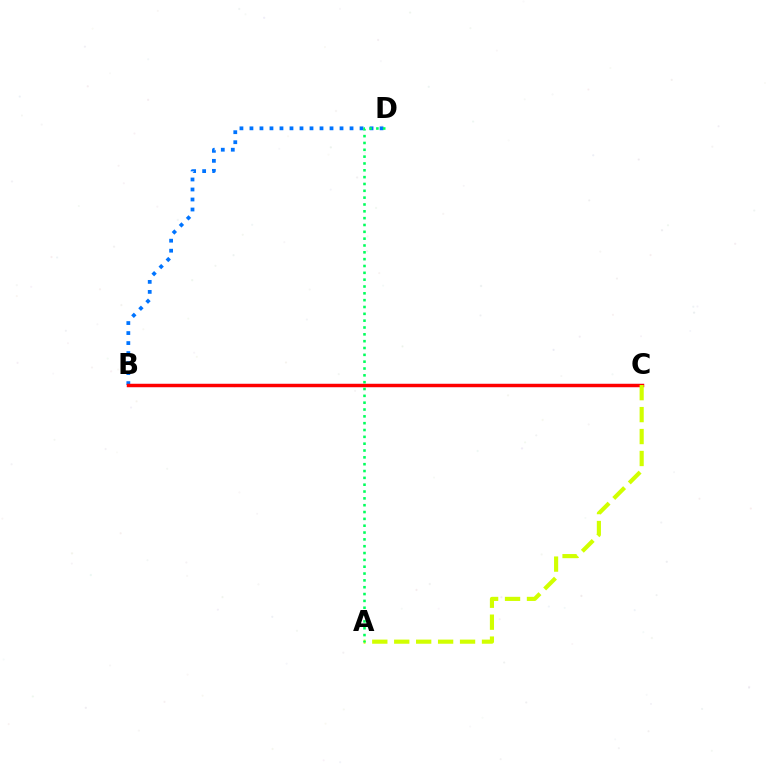{('B', 'C'): [{'color': '#b900ff', 'line_style': 'solid', 'thickness': 2.22}, {'color': '#ff0000', 'line_style': 'solid', 'thickness': 2.46}], ('B', 'D'): [{'color': '#0074ff', 'line_style': 'dotted', 'thickness': 2.72}], ('A', 'C'): [{'color': '#d1ff00', 'line_style': 'dashed', 'thickness': 2.98}], ('A', 'D'): [{'color': '#00ff5c', 'line_style': 'dotted', 'thickness': 1.86}]}